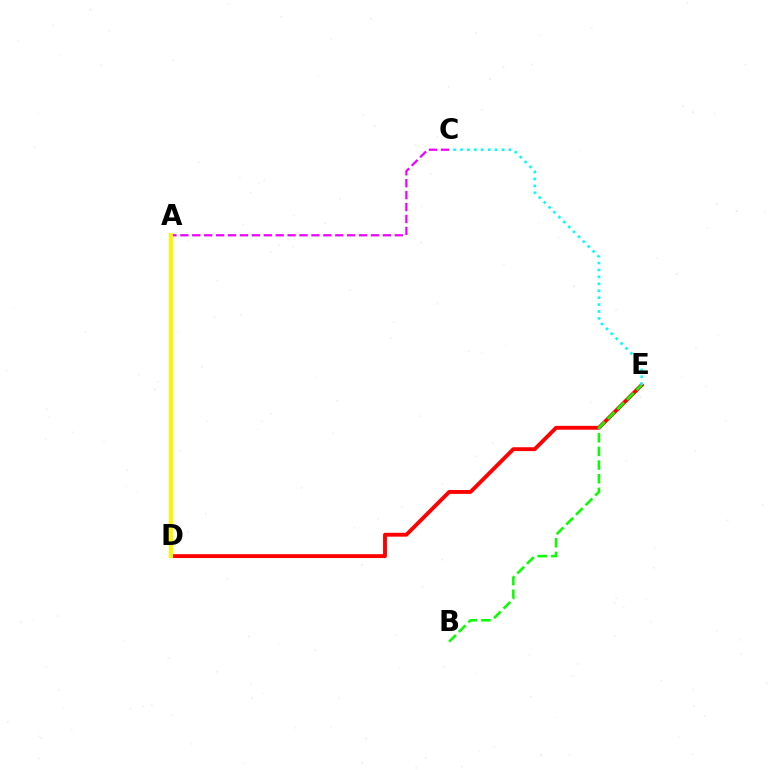{('A', 'C'): [{'color': '#ee00ff', 'line_style': 'dashed', 'thickness': 1.62}], ('A', 'D'): [{'color': '#0010ff', 'line_style': 'dashed', 'thickness': 2.69}, {'color': '#fcf500', 'line_style': 'solid', 'thickness': 2.94}], ('D', 'E'): [{'color': '#ff0000', 'line_style': 'solid', 'thickness': 2.79}], ('B', 'E'): [{'color': '#08ff00', 'line_style': 'dashed', 'thickness': 1.85}], ('C', 'E'): [{'color': '#00fff6', 'line_style': 'dotted', 'thickness': 1.88}]}